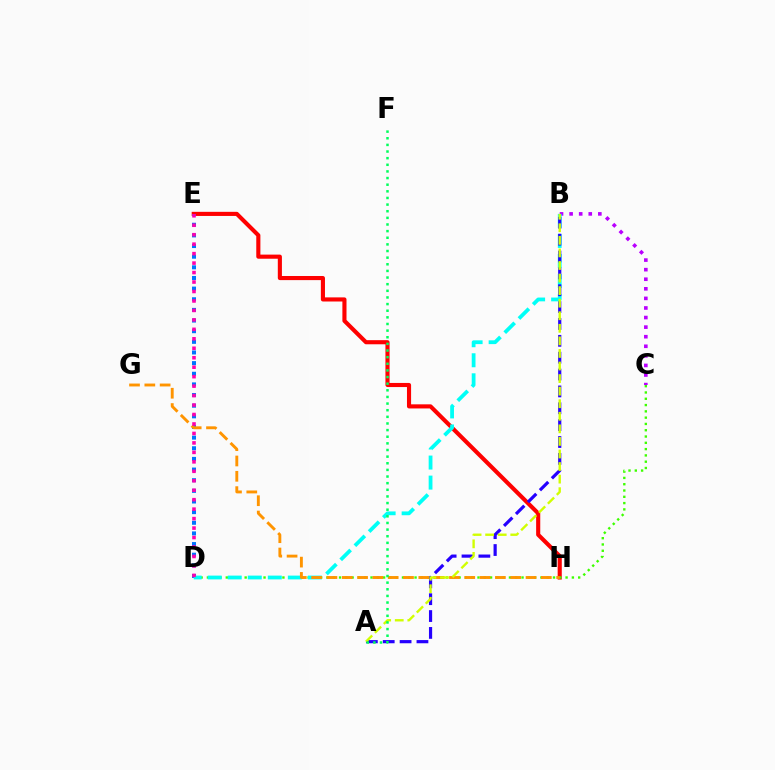{('E', 'H'): [{'color': '#ff0000', 'line_style': 'solid', 'thickness': 2.96}], ('D', 'E'): [{'color': '#0074ff', 'line_style': 'dotted', 'thickness': 2.89}, {'color': '#ff00ac', 'line_style': 'dotted', 'thickness': 2.57}], ('C', 'D'): [{'color': '#3dff00', 'line_style': 'dotted', 'thickness': 1.71}], ('B', 'C'): [{'color': '#b900ff', 'line_style': 'dotted', 'thickness': 2.6}], ('B', 'D'): [{'color': '#00fff6', 'line_style': 'dashed', 'thickness': 2.72}], ('G', 'H'): [{'color': '#ff9400', 'line_style': 'dashed', 'thickness': 2.08}], ('A', 'B'): [{'color': '#2500ff', 'line_style': 'dashed', 'thickness': 2.29}, {'color': '#d1ff00', 'line_style': 'dashed', 'thickness': 1.71}], ('A', 'F'): [{'color': '#00ff5c', 'line_style': 'dotted', 'thickness': 1.8}]}